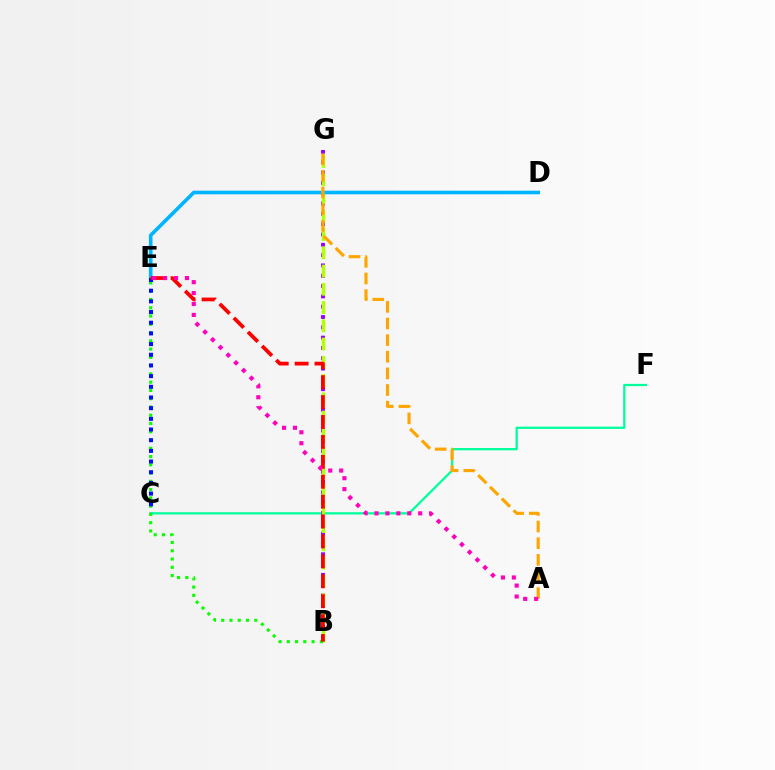{('C', 'F'): [{'color': '#00ff9d', 'line_style': 'solid', 'thickness': 1.64}], ('B', 'G'): [{'color': '#9b00ff', 'line_style': 'dotted', 'thickness': 2.8}, {'color': '#b3ff00', 'line_style': 'dashed', 'thickness': 2.48}], ('B', 'E'): [{'color': '#08ff00', 'line_style': 'dotted', 'thickness': 2.25}, {'color': '#ff0000', 'line_style': 'dashed', 'thickness': 2.71}], ('D', 'E'): [{'color': '#00b5ff', 'line_style': 'solid', 'thickness': 2.6}], ('A', 'G'): [{'color': '#ffa500', 'line_style': 'dashed', 'thickness': 2.26}], ('C', 'E'): [{'color': '#0010ff', 'line_style': 'dotted', 'thickness': 2.9}], ('A', 'E'): [{'color': '#ff00bd', 'line_style': 'dotted', 'thickness': 2.97}]}